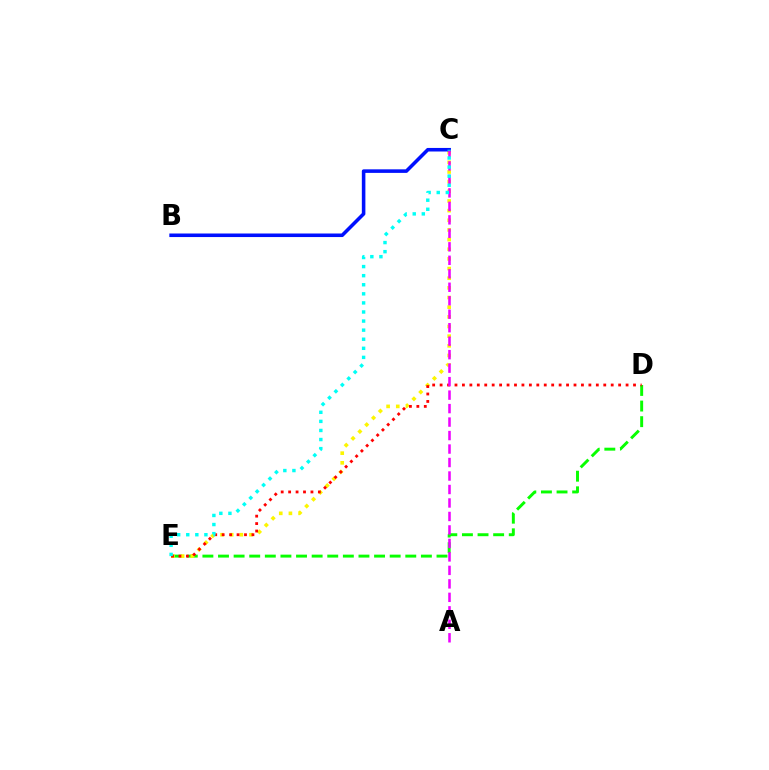{('D', 'E'): [{'color': '#08ff00', 'line_style': 'dashed', 'thickness': 2.12}, {'color': '#ff0000', 'line_style': 'dotted', 'thickness': 2.02}], ('C', 'E'): [{'color': '#fcf500', 'line_style': 'dotted', 'thickness': 2.62}, {'color': '#00fff6', 'line_style': 'dotted', 'thickness': 2.47}], ('B', 'C'): [{'color': '#0010ff', 'line_style': 'solid', 'thickness': 2.56}], ('A', 'C'): [{'color': '#ee00ff', 'line_style': 'dashed', 'thickness': 1.83}]}